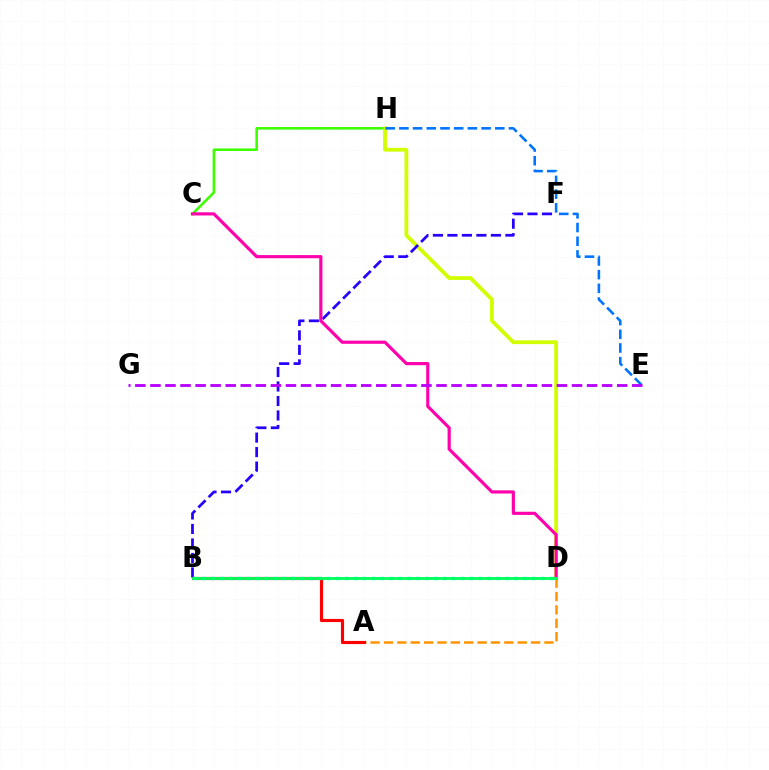{('C', 'H'): [{'color': '#3dff00', 'line_style': 'solid', 'thickness': 1.87}], ('A', 'D'): [{'color': '#ff9400', 'line_style': 'dashed', 'thickness': 1.82}], ('D', 'H'): [{'color': '#d1ff00', 'line_style': 'solid', 'thickness': 2.74}], ('E', 'H'): [{'color': '#0074ff', 'line_style': 'dashed', 'thickness': 1.86}], ('B', 'F'): [{'color': '#2500ff', 'line_style': 'dashed', 'thickness': 1.97}], ('C', 'D'): [{'color': '#ff00ac', 'line_style': 'solid', 'thickness': 2.28}], ('E', 'G'): [{'color': '#b900ff', 'line_style': 'dashed', 'thickness': 2.05}], ('A', 'B'): [{'color': '#ff0000', 'line_style': 'solid', 'thickness': 2.27}], ('B', 'D'): [{'color': '#00fff6', 'line_style': 'dotted', 'thickness': 2.42}, {'color': '#00ff5c', 'line_style': 'solid', 'thickness': 2.03}]}